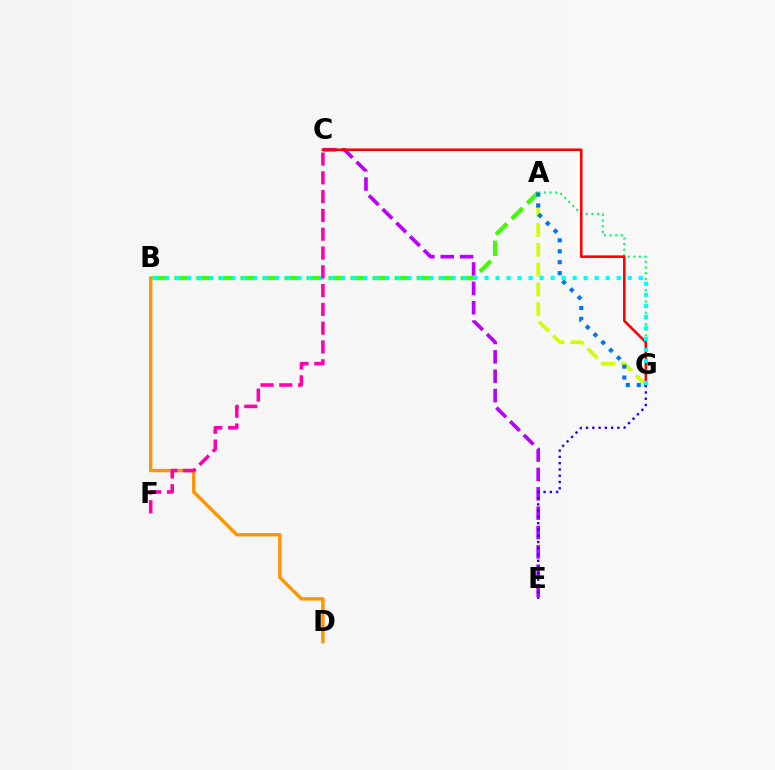{('A', 'G'): [{'color': '#00ff5c', 'line_style': 'dotted', 'thickness': 1.53}, {'color': '#d1ff00', 'line_style': 'dashed', 'thickness': 2.69}, {'color': '#0074ff', 'line_style': 'dotted', 'thickness': 2.97}], ('B', 'D'): [{'color': '#ff9400', 'line_style': 'solid', 'thickness': 2.41}], ('C', 'E'): [{'color': '#b900ff', 'line_style': 'dashed', 'thickness': 2.63}], ('C', 'G'): [{'color': '#ff0000', 'line_style': 'solid', 'thickness': 1.85}], ('E', 'G'): [{'color': '#2500ff', 'line_style': 'dotted', 'thickness': 1.7}], ('A', 'B'): [{'color': '#3dff00', 'line_style': 'dashed', 'thickness': 2.99}], ('B', 'G'): [{'color': '#00fff6', 'line_style': 'dotted', 'thickness': 2.99}], ('C', 'F'): [{'color': '#ff00ac', 'line_style': 'dashed', 'thickness': 2.55}]}